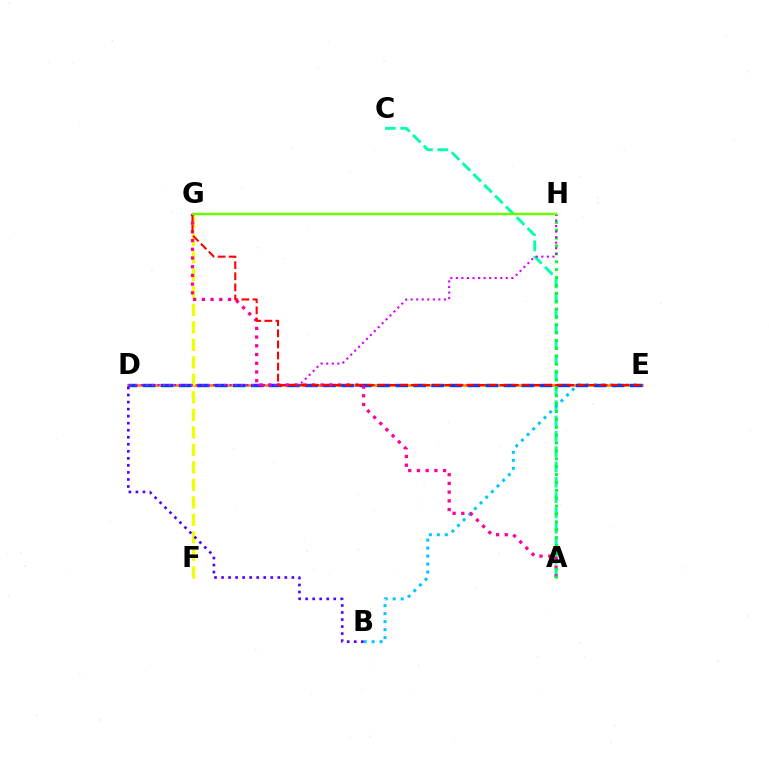{('A', 'C'): [{'color': '#00ffaf', 'line_style': 'dashed', 'thickness': 2.08}], ('B', 'E'): [{'color': '#00c7ff', 'line_style': 'dotted', 'thickness': 2.17}], ('D', 'E'): [{'color': '#ff8800', 'line_style': 'solid', 'thickness': 1.96}, {'color': '#003fff', 'line_style': 'dashed', 'thickness': 2.45}], ('F', 'G'): [{'color': '#eeff00', 'line_style': 'dashed', 'thickness': 2.38}], ('B', 'D'): [{'color': '#4f00ff', 'line_style': 'dotted', 'thickness': 1.91}], ('A', 'G'): [{'color': '#ff00a0', 'line_style': 'dotted', 'thickness': 2.37}], ('A', 'H'): [{'color': '#00ff27', 'line_style': 'dotted', 'thickness': 2.14}], ('D', 'H'): [{'color': '#d600ff', 'line_style': 'dotted', 'thickness': 1.51}], ('E', 'G'): [{'color': '#ff0000', 'line_style': 'dashed', 'thickness': 1.51}], ('G', 'H'): [{'color': '#66ff00', 'line_style': 'solid', 'thickness': 1.76}]}